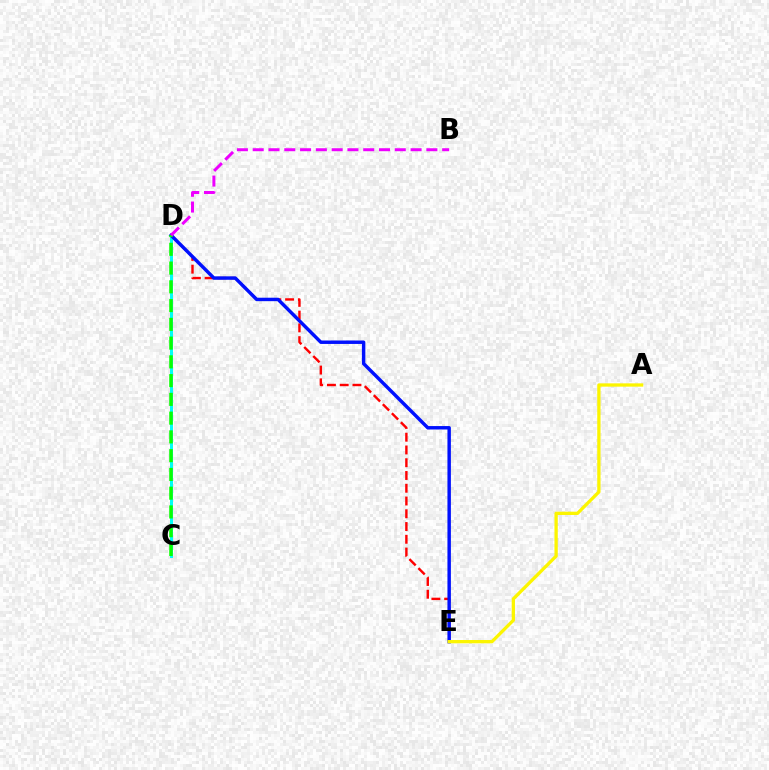{('C', 'D'): [{'color': '#00fff6', 'line_style': 'solid', 'thickness': 2.16}, {'color': '#08ff00', 'line_style': 'dashed', 'thickness': 2.55}], ('D', 'E'): [{'color': '#ff0000', 'line_style': 'dashed', 'thickness': 1.73}, {'color': '#0010ff', 'line_style': 'solid', 'thickness': 2.48}], ('B', 'D'): [{'color': '#ee00ff', 'line_style': 'dashed', 'thickness': 2.14}], ('A', 'E'): [{'color': '#fcf500', 'line_style': 'solid', 'thickness': 2.38}]}